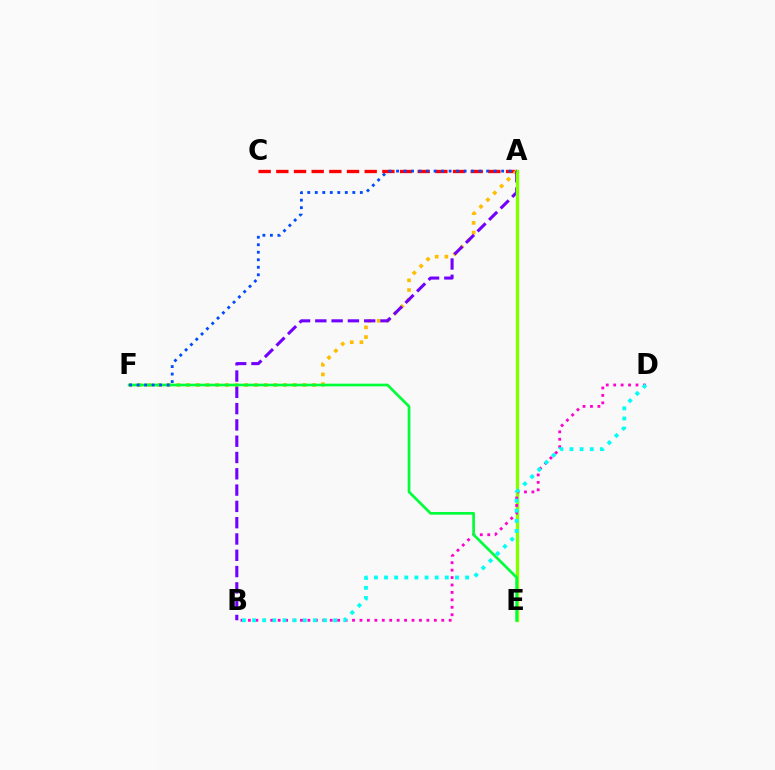{('A', 'C'): [{'color': '#ff0000', 'line_style': 'dashed', 'thickness': 2.4}], ('A', 'F'): [{'color': '#ffbd00', 'line_style': 'dotted', 'thickness': 2.63}, {'color': '#004bff', 'line_style': 'dotted', 'thickness': 2.04}], ('A', 'B'): [{'color': '#7200ff', 'line_style': 'dashed', 'thickness': 2.21}], ('A', 'E'): [{'color': '#84ff00', 'line_style': 'solid', 'thickness': 2.41}], ('B', 'D'): [{'color': '#ff00cf', 'line_style': 'dotted', 'thickness': 2.02}, {'color': '#00fff6', 'line_style': 'dotted', 'thickness': 2.75}], ('E', 'F'): [{'color': '#00ff39', 'line_style': 'solid', 'thickness': 1.94}]}